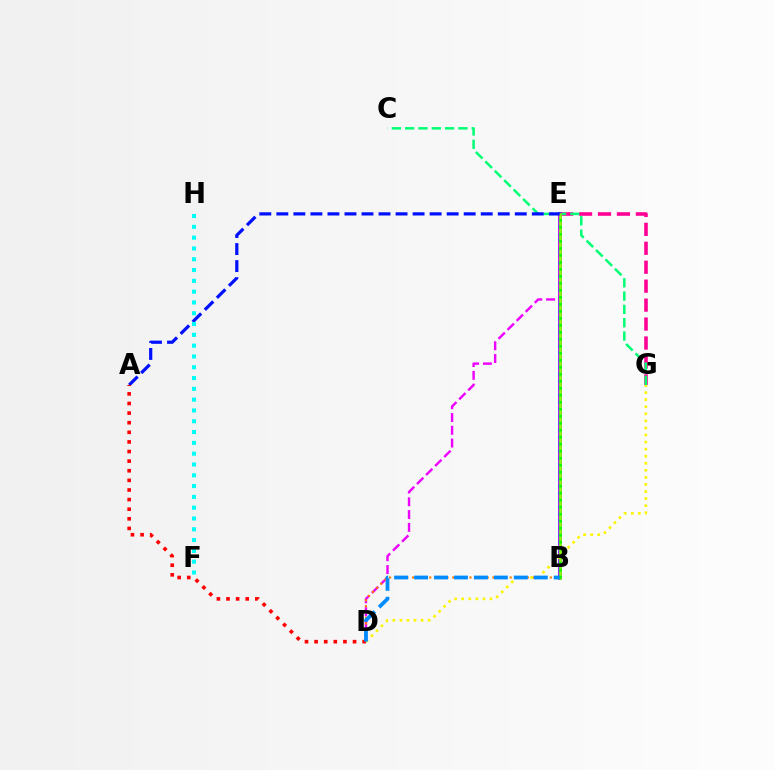{('E', 'G'): [{'color': '#ff0094', 'line_style': 'dashed', 'thickness': 2.57}], ('C', 'G'): [{'color': '#00ff74', 'line_style': 'dashed', 'thickness': 1.81}], ('B', 'E'): [{'color': '#7200ff', 'line_style': 'solid', 'thickness': 2.62}, {'color': '#84ff00', 'line_style': 'solid', 'thickness': 1.92}, {'color': '#08ff00', 'line_style': 'dotted', 'thickness': 1.9}], ('D', 'E'): [{'color': '#ee00ff', 'line_style': 'dashed', 'thickness': 1.74}], ('B', 'D'): [{'color': '#ff7c00', 'line_style': 'dotted', 'thickness': 1.56}, {'color': '#008cff', 'line_style': 'dashed', 'thickness': 2.71}], ('A', 'E'): [{'color': '#0010ff', 'line_style': 'dashed', 'thickness': 2.31}], ('F', 'H'): [{'color': '#00fff6', 'line_style': 'dotted', 'thickness': 2.93}], ('A', 'D'): [{'color': '#ff0000', 'line_style': 'dotted', 'thickness': 2.61}], ('D', 'G'): [{'color': '#fcf500', 'line_style': 'dotted', 'thickness': 1.92}]}